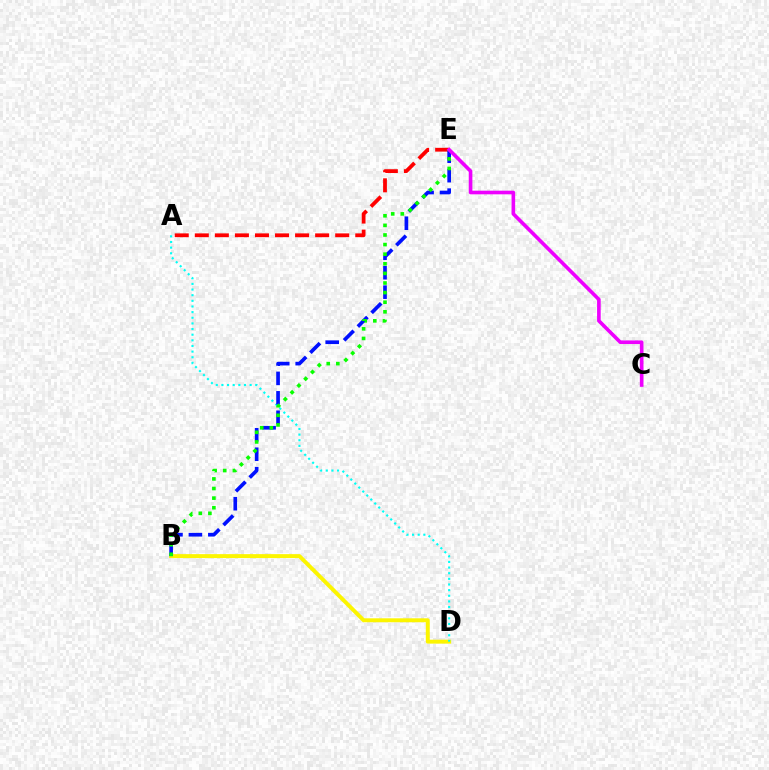{('B', 'D'): [{'color': '#fcf500', 'line_style': 'solid', 'thickness': 2.84}], ('A', 'D'): [{'color': '#00fff6', 'line_style': 'dotted', 'thickness': 1.53}], ('A', 'E'): [{'color': '#ff0000', 'line_style': 'dashed', 'thickness': 2.72}], ('B', 'E'): [{'color': '#0010ff', 'line_style': 'dashed', 'thickness': 2.64}, {'color': '#08ff00', 'line_style': 'dotted', 'thickness': 2.61}], ('C', 'E'): [{'color': '#ee00ff', 'line_style': 'solid', 'thickness': 2.61}]}